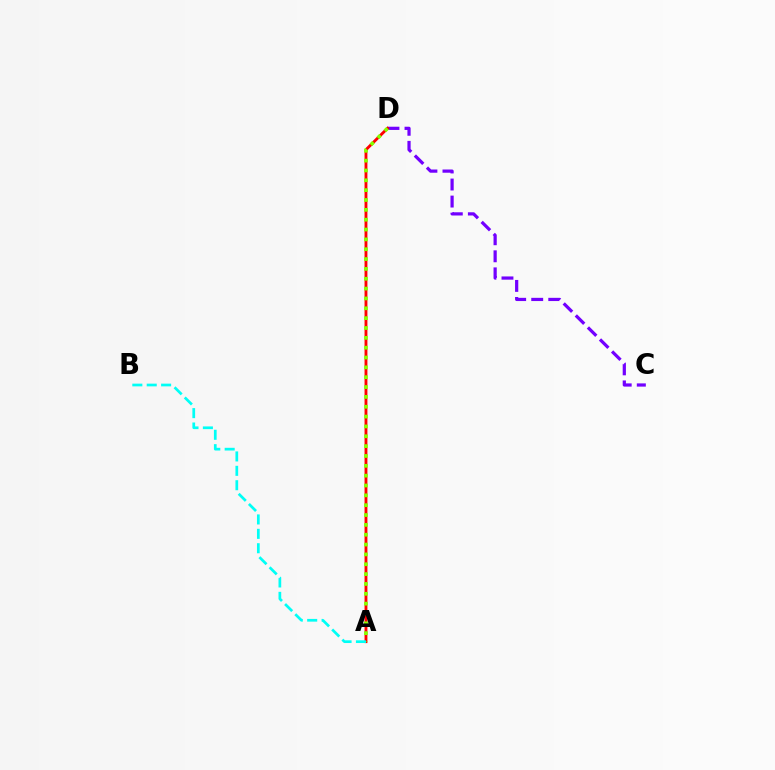{('C', 'D'): [{'color': '#7200ff', 'line_style': 'dashed', 'thickness': 2.32}], ('A', 'D'): [{'color': '#ff0000', 'line_style': 'solid', 'thickness': 2.06}, {'color': '#84ff00', 'line_style': 'dotted', 'thickness': 2.67}], ('A', 'B'): [{'color': '#00fff6', 'line_style': 'dashed', 'thickness': 1.96}]}